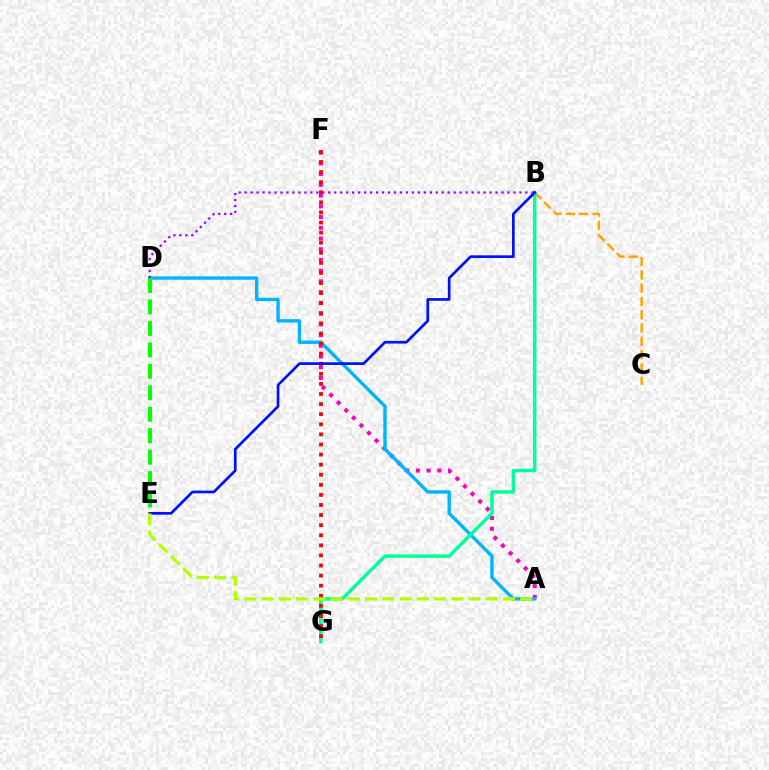{('A', 'F'): [{'color': '#ff00bd', 'line_style': 'dotted', 'thickness': 2.91}], ('A', 'D'): [{'color': '#00b5ff', 'line_style': 'solid', 'thickness': 2.44}], ('B', 'C'): [{'color': '#ffa500', 'line_style': 'dashed', 'thickness': 1.81}], ('B', 'G'): [{'color': '#00ff9d', 'line_style': 'solid', 'thickness': 2.49}], ('D', 'E'): [{'color': '#08ff00', 'line_style': 'dashed', 'thickness': 2.91}], ('F', 'G'): [{'color': '#ff0000', 'line_style': 'dotted', 'thickness': 2.74}], ('B', 'E'): [{'color': '#0010ff', 'line_style': 'solid', 'thickness': 1.94}], ('B', 'D'): [{'color': '#9b00ff', 'line_style': 'dotted', 'thickness': 1.62}], ('A', 'E'): [{'color': '#b3ff00', 'line_style': 'dashed', 'thickness': 2.34}]}